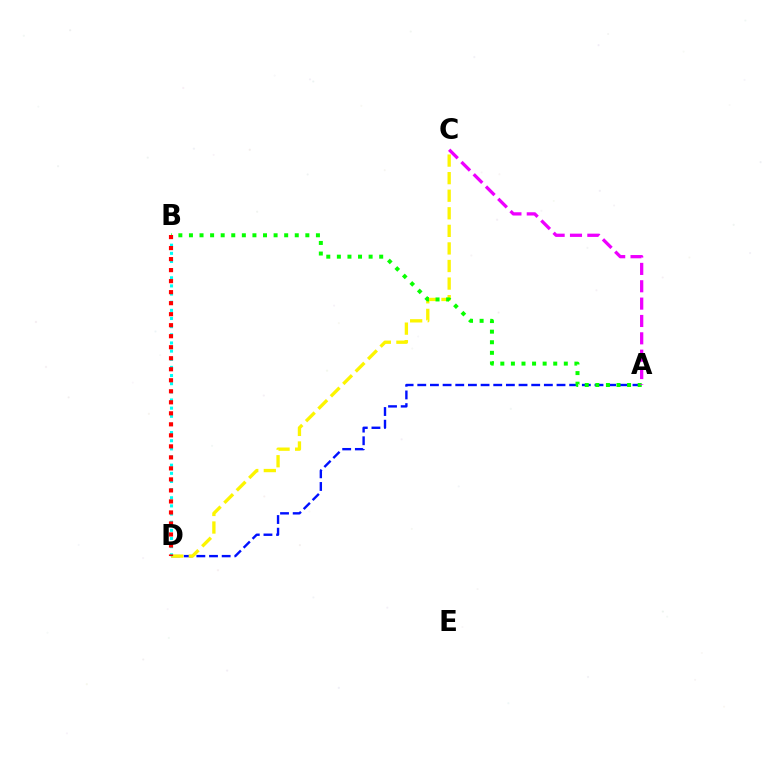{('A', 'D'): [{'color': '#0010ff', 'line_style': 'dashed', 'thickness': 1.72}], ('C', 'D'): [{'color': '#fcf500', 'line_style': 'dashed', 'thickness': 2.39}], ('A', 'B'): [{'color': '#08ff00', 'line_style': 'dotted', 'thickness': 2.88}], ('A', 'C'): [{'color': '#ee00ff', 'line_style': 'dashed', 'thickness': 2.36}], ('B', 'D'): [{'color': '#00fff6', 'line_style': 'dotted', 'thickness': 2.21}, {'color': '#ff0000', 'line_style': 'dotted', 'thickness': 2.99}]}